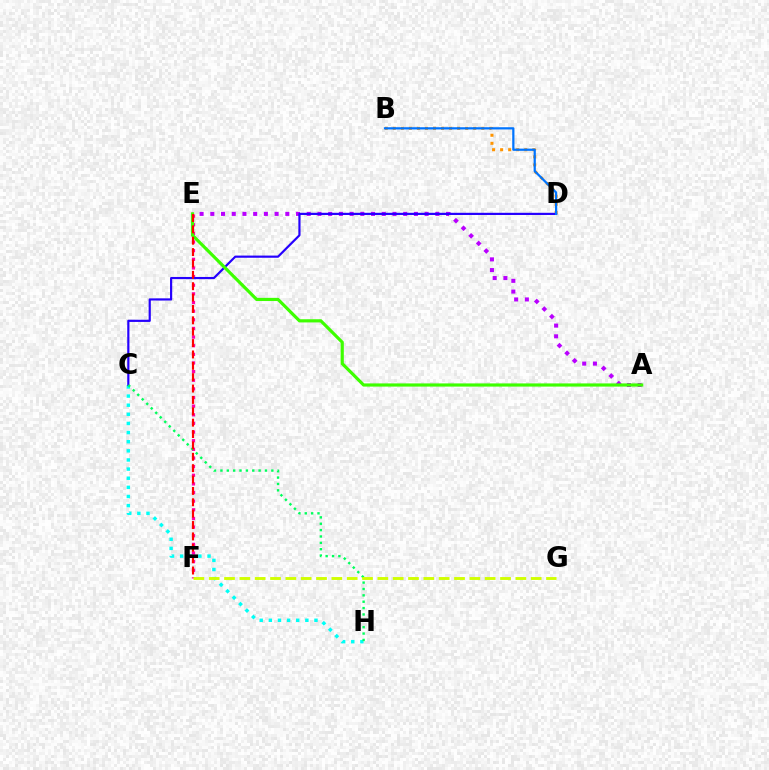{('C', 'H'): [{'color': '#00fff6', 'line_style': 'dotted', 'thickness': 2.48}, {'color': '#00ff5c', 'line_style': 'dotted', 'thickness': 1.73}], ('A', 'E'): [{'color': '#b900ff', 'line_style': 'dotted', 'thickness': 2.91}, {'color': '#3dff00', 'line_style': 'solid', 'thickness': 2.29}], ('E', 'F'): [{'color': '#ff00ac', 'line_style': 'dotted', 'thickness': 2.35}, {'color': '#ff0000', 'line_style': 'dashed', 'thickness': 1.54}], ('B', 'D'): [{'color': '#ff9400', 'line_style': 'dotted', 'thickness': 2.19}, {'color': '#0074ff', 'line_style': 'solid', 'thickness': 1.6}], ('C', 'D'): [{'color': '#2500ff', 'line_style': 'solid', 'thickness': 1.57}], ('F', 'G'): [{'color': '#d1ff00', 'line_style': 'dashed', 'thickness': 2.08}]}